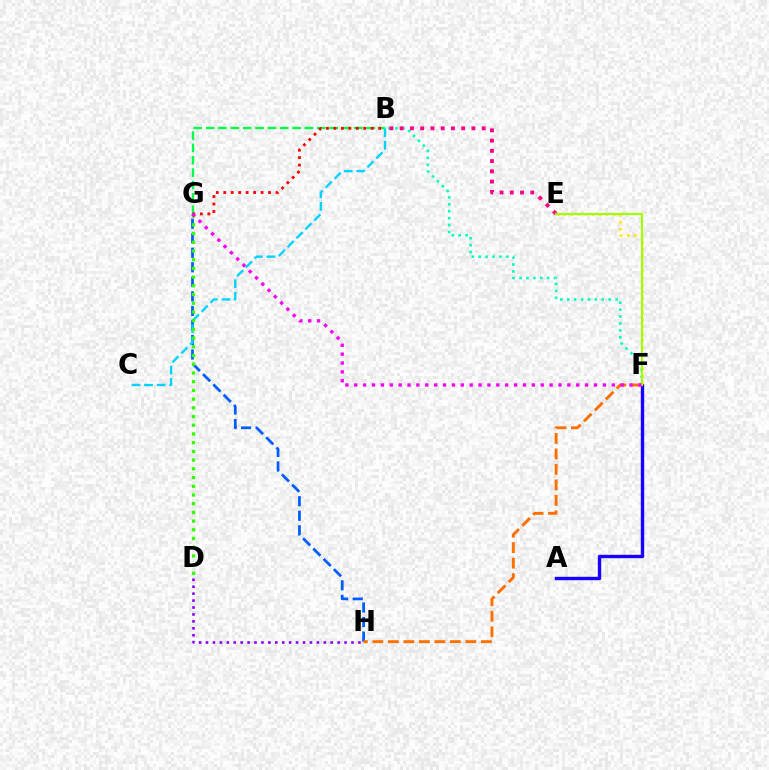{('B', 'F'): [{'color': '#00ffbb', 'line_style': 'dotted', 'thickness': 1.88}], ('G', 'H'): [{'color': '#005dff', 'line_style': 'dashed', 'thickness': 1.98}], ('B', 'C'): [{'color': '#00d3ff', 'line_style': 'dashed', 'thickness': 1.7}], ('A', 'F'): [{'color': '#1900ff', 'line_style': 'solid', 'thickness': 2.44}], ('B', 'E'): [{'color': '#ff0088', 'line_style': 'dotted', 'thickness': 2.79}], ('E', 'F'): [{'color': '#ffe600', 'line_style': 'dotted', 'thickness': 1.91}, {'color': '#a2ff00', 'line_style': 'solid', 'thickness': 1.56}], ('D', 'G'): [{'color': '#31ff00', 'line_style': 'dotted', 'thickness': 2.37}], ('B', 'G'): [{'color': '#00ff45', 'line_style': 'dashed', 'thickness': 1.68}, {'color': '#ff0000', 'line_style': 'dotted', 'thickness': 2.03}], ('F', 'H'): [{'color': '#ff7000', 'line_style': 'dashed', 'thickness': 2.11}], ('D', 'H'): [{'color': '#8a00ff', 'line_style': 'dotted', 'thickness': 1.88}], ('F', 'G'): [{'color': '#fa00f9', 'line_style': 'dotted', 'thickness': 2.41}]}